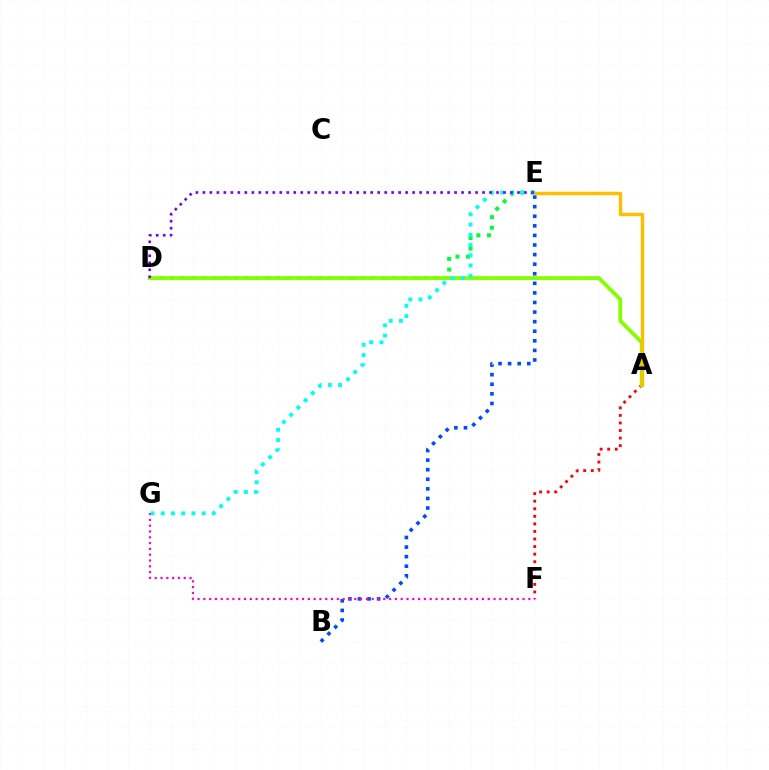{('D', 'E'): [{'color': '#00ff39', 'line_style': 'dotted', 'thickness': 2.87}, {'color': '#7200ff', 'line_style': 'dotted', 'thickness': 1.9}], ('A', 'F'): [{'color': '#ff0000', 'line_style': 'dotted', 'thickness': 2.06}], ('B', 'E'): [{'color': '#004bff', 'line_style': 'dotted', 'thickness': 2.6}], ('A', 'D'): [{'color': '#84ff00', 'line_style': 'solid', 'thickness': 2.74}], ('F', 'G'): [{'color': '#ff00cf', 'line_style': 'dotted', 'thickness': 1.58}], ('A', 'E'): [{'color': '#ffbd00', 'line_style': 'solid', 'thickness': 2.46}], ('E', 'G'): [{'color': '#00fff6', 'line_style': 'dotted', 'thickness': 2.78}]}